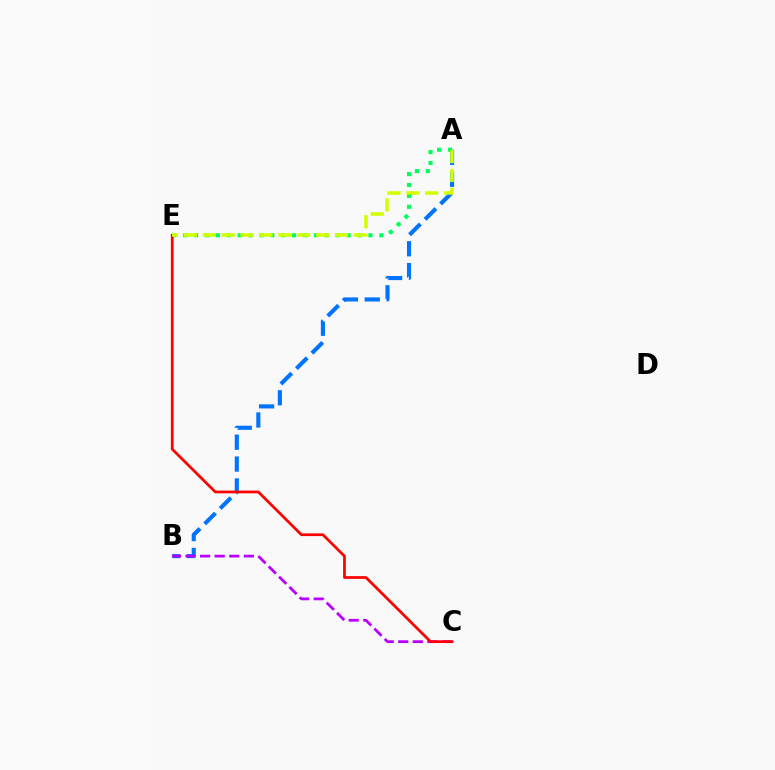{('A', 'B'): [{'color': '#0074ff', 'line_style': 'dashed', 'thickness': 2.97}], ('B', 'C'): [{'color': '#b900ff', 'line_style': 'dashed', 'thickness': 1.98}], ('A', 'E'): [{'color': '#00ff5c', 'line_style': 'dotted', 'thickness': 2.96}, {'color': '#d1ff00', 'line_style': 'dashed', 'thickness': 2.57}], ('C', 'E'): [{'color': '#ff0000', 'line_style': 'solid', 'thickness': 1.96}]}